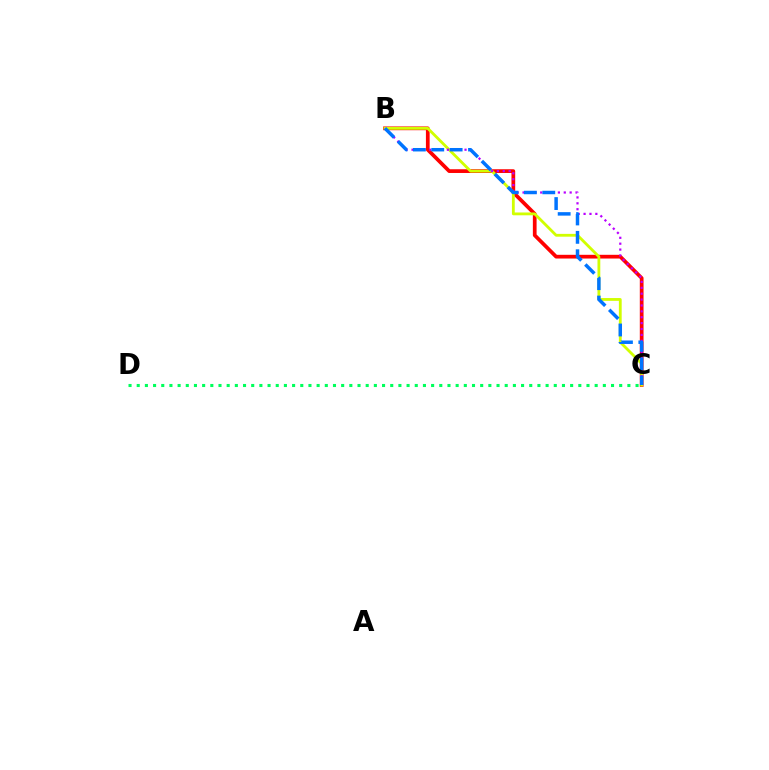{('B', 'C'): [{'color': '#ff0000', 'line_style': 'solid', 'thickness': 2.68}, {'color': '#d1ff00', 'line_style': 'solid', 'thickness': 2.03}, {'color': '#b900ff', 'line_style': 'dotted', 'thickness': 1.6}, {'color': '#0074ff', 'line_style': 'dashed', 'thickness': 2.5}], ('C', 'D'): [{'color': '#00ff5c', 'line_style': 'dotted', 'thickness': 2.22}]}